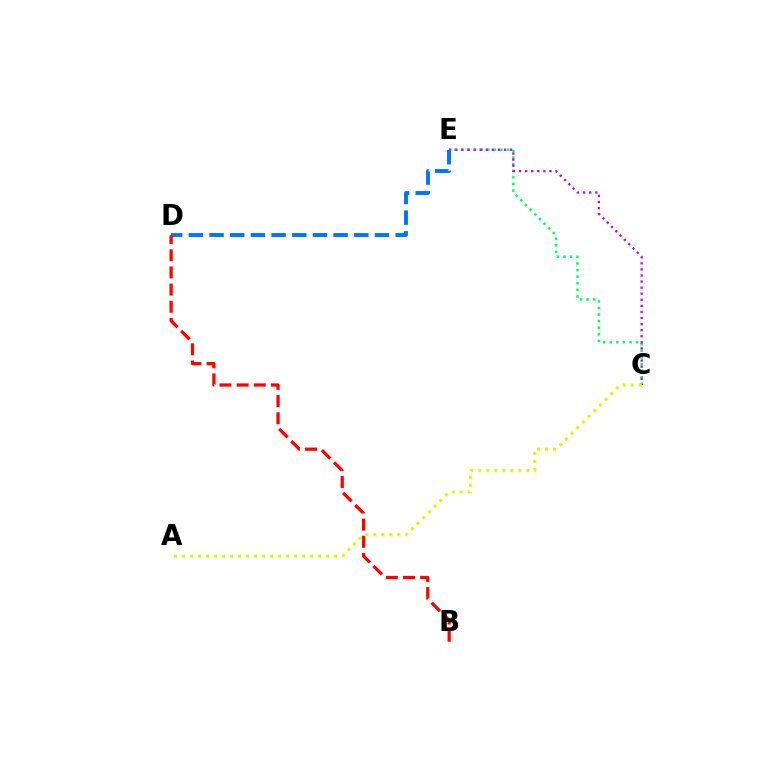{('C', 'E'): [{'color': '#00ff5c', 'line_style': 'dotted', 'thickness': 1.79}, {'color': '#b900ff', 'line_style': 'dotted', 'thickness': 1.65}], ('A', 'C'): [{'color': '#d1ff00', 'line_style': 'dotted', 'thickness': 2.18}], ('D', 'E'): [{'color': '#0074ff', 'line_style': 'dashed', 'thickness': 2.81}], ('B', 'D'): [{'color': '#ff0000', 'line_style': 'dashed', 'thickness': 2.33}]}